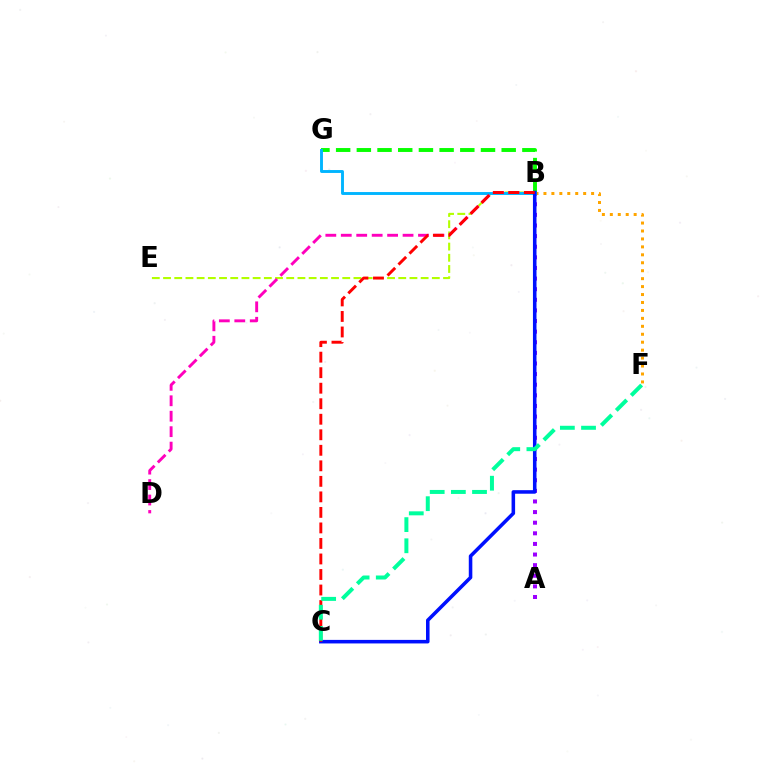{('A', 'B'): [{'color': '#9b00ff', 'line_style': 'dotted', 'thickness': 2.88}], ('B', 'G'): [{'color': '#08ff00', 'line_style': 'dashed', 'thickness': 2.81}, {'color': '#00b5ff', 'line_style': 'solid', 'thickness': 2.09}], ('B', 'F'): [{'color': '#ffa500', 'line_style': 'dotted', 'thickness': 2.16}], ('B', 'E'): [{'color': '#b3ff00', 'line_style': 'dashed', 'thickness': 1.52}], ('B', 'D'): [{'color': '#ff00bd', 'line_style': 'dashed', 'thickness': 2.1}], ('B', 'C'): [{'color': '#0010ff', 'line_style': 'solid', 'thickness': 2.55}, {'color': '#ff0000', 'line_style': 'dashed', 'thickness': 2.11}], ('C', 'F'): [{'color': '#00ff9d', 'line_style': 'dashed', 'thickness': 2.87}]}